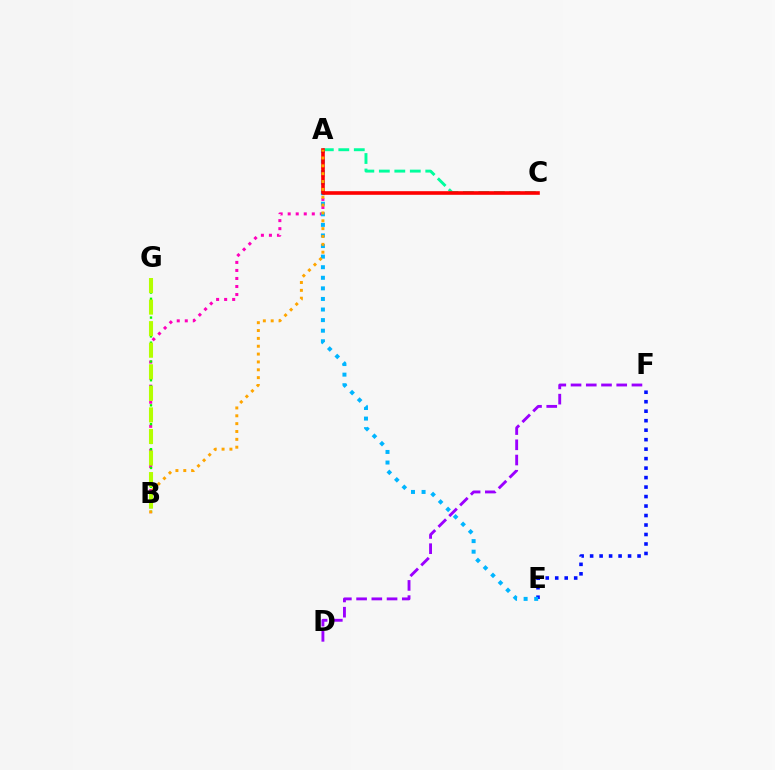{('E', 'F'): [{'color': '#0010ff', 'line_style': 'dotted', 'thickness': 2.58}], ('A', 'B'): [{'color': '#ff00bd', 'line_style': 'dotted', 'thickness': 2.18}, {'color': '#ffa500', 'line_style': 'dotted', 'thickness': 2.13}], ('A', 'E'): [{'color': '#00b5ff', 'line_style': 'dotted', 'thickness': 2.87}], ('A', 'C'): [{'color': '#00ff9d', 'line_style': 'dashed', 'thickness': 2.1}, {'color': '#ff0000', 'line_style': 'solid', 'thickness': 2.6}], ('B', 'G'): [{'color': '#08ff00', 'line_style': 'dotted', 'thickness': 1.7}, {'color': '#b3ff00', 'line_style': 'dashed', 'thickness': 2.93}], ('D', 'F'): [{'color': '#9b00ff', 'line_style': 'dashed', 'thickness': 2.07}]}